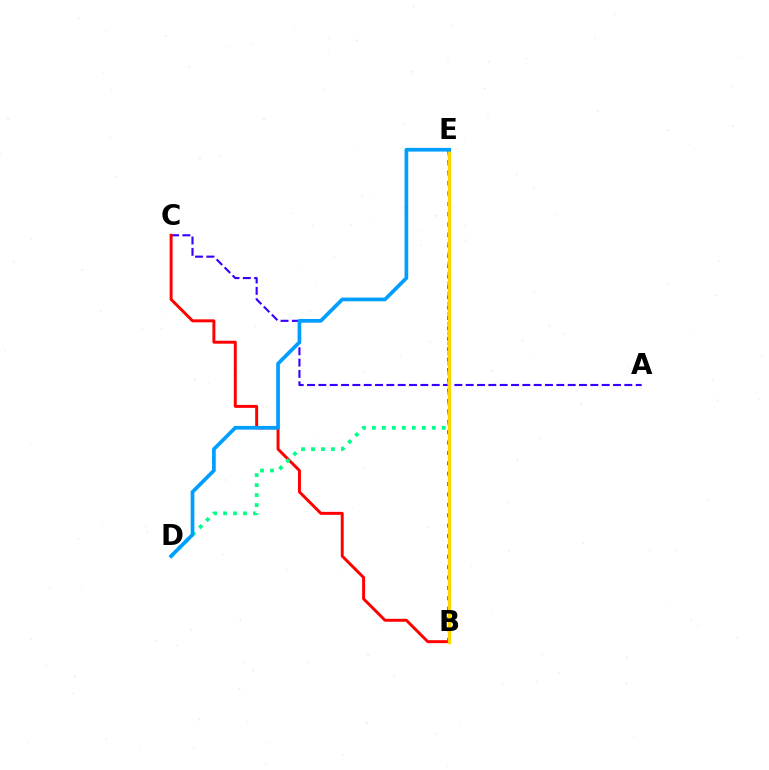{('B', 'E'): [{'color': '#ff00ed', 'line_style': 'dotted', 'thickness': 2.82}, {'color': '#4fff00', 'line_style': 'dotted', 'thickness': 1.87}, {'color': '#ffd500', 'line_style': 'solid', 'thickness': 2.39}], ('A', 'C'): [{'color': '#3700ff', 'line_style': 'dashed', 'thickness': 1.54}], ('B', 'C'): [{'color': '#ff0000', 'line_style': 'solid', 'thickness': 2.13}], ('D', 'E'): [{'color': '#00ff86', 'line_style': 'dotted', 'thickness': 2.71}, {'color': '#009eff', 'line_style': 'solid', 'thickness': 2.67}]}